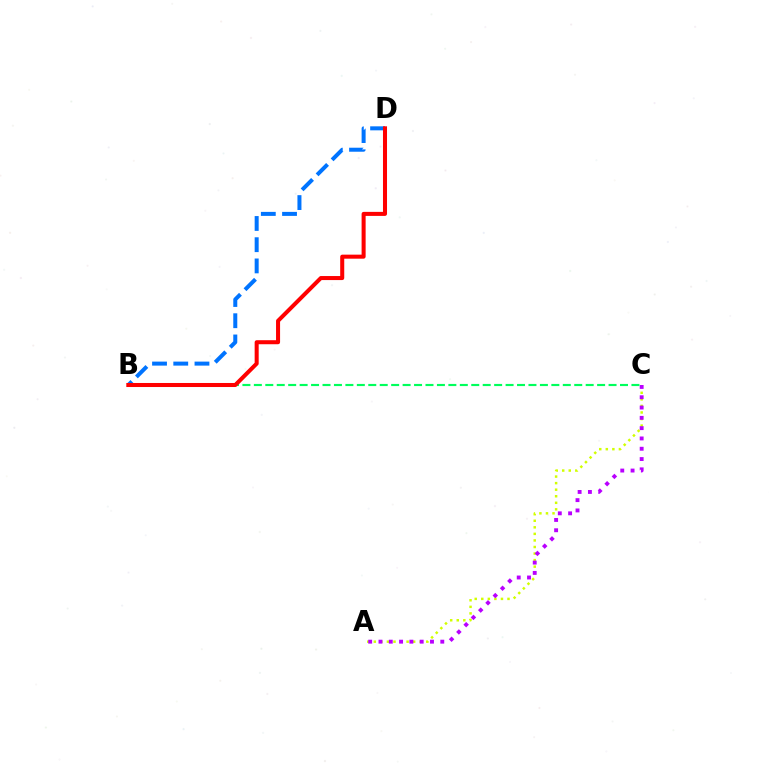{('B', 'D'): [{'color': '#0074ff', 'line_style': 'dashed', 'thickness': 2.88}, {'color': '#ff0000', 'line_style': 'solid', 'thickness': 2.91}], ('A', 'C'): [{'color': '#d1ff00', 'line_style': 'dotted', 'thickness': 1.78}, {'color': '#b900ff', 'line_style': 'dotted', 'thickness': 2.8}], ('B', 'C'): [{'color': '#00ff5c', 'line_style': 'dashed', 'thickness': 1.55}]}